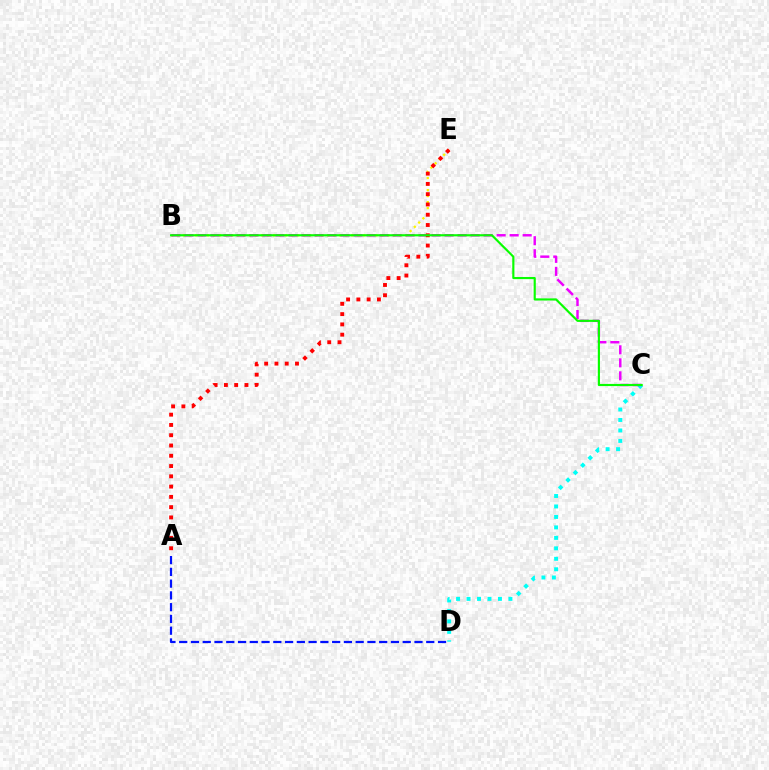{('C', 'D'): [{'color': '#00fff6', 'line_style': 'dotted', 'thickness': 2.84}], ('B', 'E'): [{'color': '#fcf500', 'line_style': 'dotted', 'thickness': 1.63}], ('B', 'C'): [{'color': '#ee00ff', 'line_style': 'dashed', 'thickness': 1.77}, {'color': '#08ff00', 'line_style': 'solid', 'thickness': 1.55}], ('A', 'E'): [{'color': '#ff0000', 'line_style': 'dotted', 'thickness': 2.79}], ('A', 'D'): [{'color': '#0010ff', 'line_style': 'dashed', 'thickness': 1.6}]}